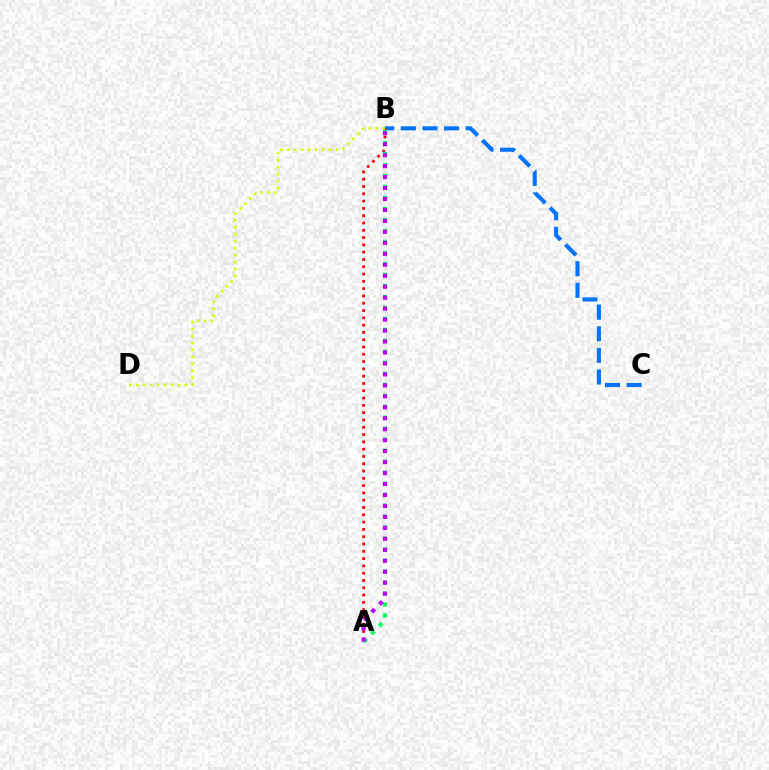{('B', 'C'): [{'color': '#0074ff', 'line_style': 'dashed', 'thickness': 2.94}], ('A', 'B'): [{'color': '#ff0000', 'line_style': 'dotted', 'thickness': 1.98}, {'color': '#00ff5c', 'line_style': 'dotted', 'thickness': 2.99}, {'color': '#b900ff', 'line_style': 'dotted', 'thickness': 2.98}], ('B', 'D'): [{'color': '#d1ff00', 'line_style': 'dotted', 'thickness': 1.89}]}